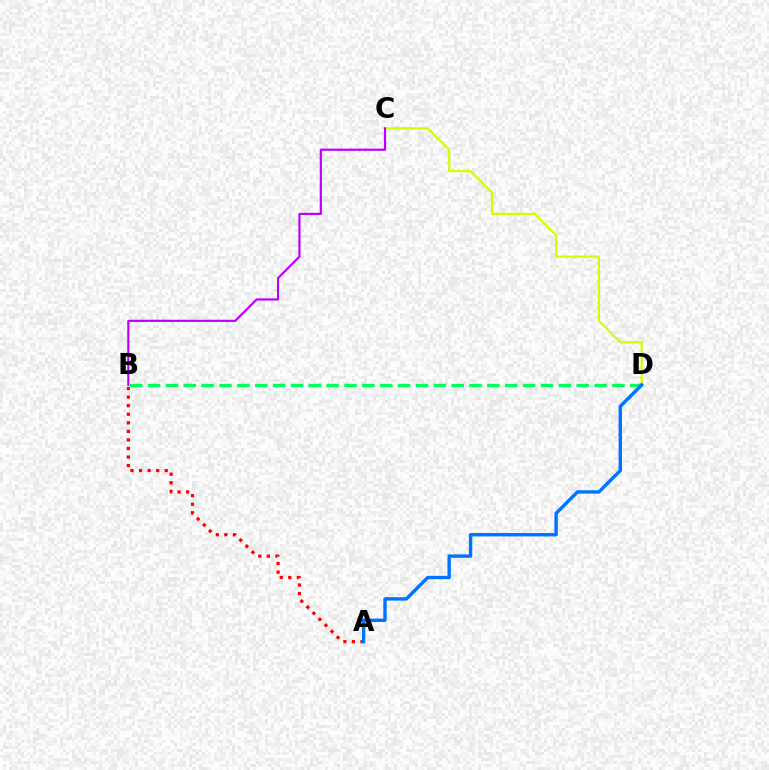{('C', 'D'): [{'color': '#d1ff00', 'line_style': 'solid', 'thickness': 1.59}], ('A', 'B'): [{'color': '#ff0000', 'line_style': 'dotted', 'thickness': 2.33}], ('B', 'D'): [{'color': '#00ff5c', 'line_style': 'dashed', 'thickness': 2.43}], ('A', 'D'): [{'color': '#0074ff', 'line_style': 'solid', 'thickness': 2.45}], ('B', 'C'): [{'color': '#b900ff', 'line_style': 'solid', 'thickness': 1.56}]}